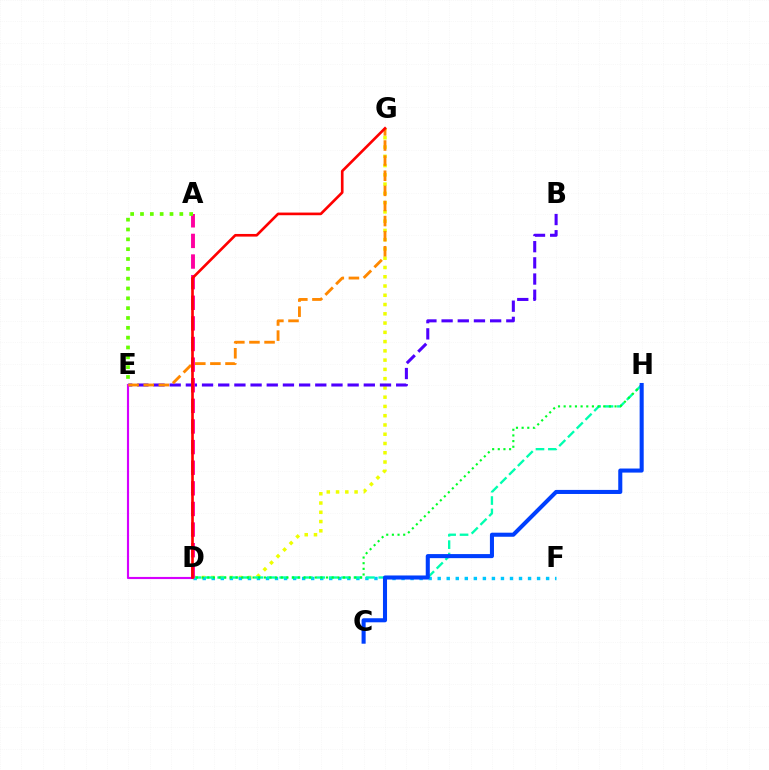{('D', 'G'): [{'color': '#eeff00', 'line_style': 'dotted', 'thickness': 2.52}, {'color': '#ff0000', 'line_style': 'solid', 'thickness': 1.91}], ('D', 'F'): [{'color': '#00c7ff', 'line_style': 'dotted', 'thickness': 2.46}], ('D', 'H'): [{'color': '#00ffaf', 'line_style': 'dashed', 'thickness': 1.68}, {'color': '#00ff27', 'line_style': 'dotted', 'thickness': 1.54}], ('B', 'E'): [{'color': '#4f00ff', 'line_style': 'dashed', 'thickness': 2.2}], ('D', 'E'): [{'color': '#d600ff', 'line_style': 'solid', 'thickness': 1.54}], ('A', 'D'): [{'color': '#ff00a0', 'line_style': 'dashed', 'thickness': 2.8}], ('E', 'G'): [{'color': '#ff8800', 'line_style': 'dashed', 'thickness': 2.05}], ('A', 'E'): [{'color': '#66ff00', 'line_style': 'dotted', 'thickness': 2.67}], ('C', 'H'): [{'color': '#003fff', 'line_style': 'solid', 'thickness': 2.93}]}